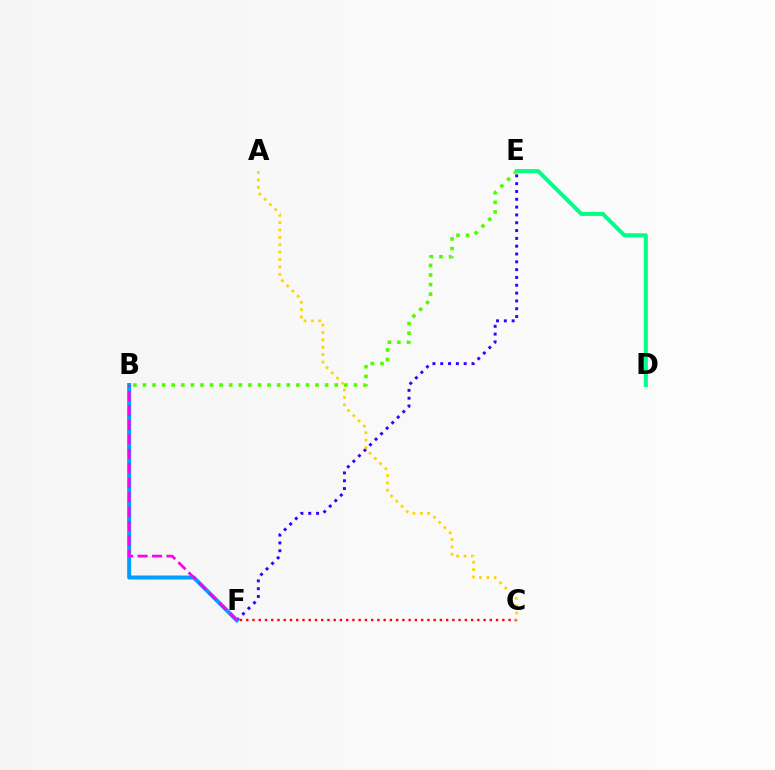{('D', 'E'): [{'color': '#00ff86', 'line_style': 'solid', 'thickness': 2.91}], ('E', 'F'): [{'color': '#3700ff', 'line_style': 'dotted', 'thickness': 2.12}], ('B', 'F'): [{'color': '#009eff', 'line_style': 'solid', 'thickness': 2.87}, {'color': '#ff00ed', 'line_style': 'dashed', 'thickness': 1.96}], ('B', 'E'): [{'color': '#4fff00', 'line_style': 'dotted', 'thickness': 2.61}], ('C', 'F'): [{'color': '#ff0000', 'line_style': 'dotted', 'thickness': 1.7}], ('A', 'C'): [{'color': '#ffd500', 'line_style': 'dotted', 'thickness': 2.01}]}